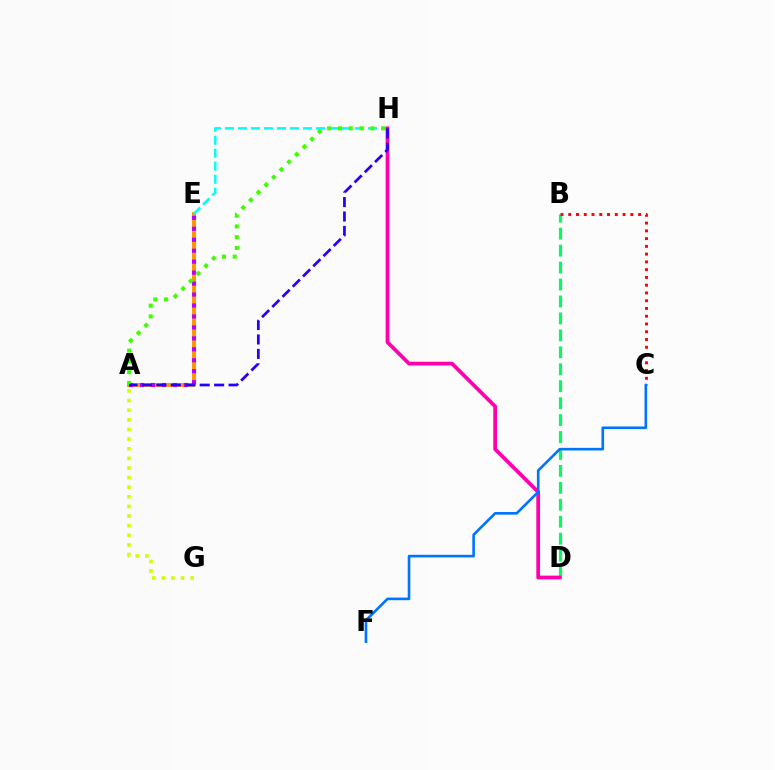{('A', 'E'): [{'color': '#ff9400', 'line_style': 'solid', 'thickness': 2.82}, {'color': '#b900ff', 'line_style': 'dotted', 'thickness': 2.98}], ('B', 'D'): [{'color': '#00ff5c', 'line_style': 'dashed', 'thickness': 2.3}], ('E', 'H'): [{'color': '#00fff6', 'line_style': 'dashed', 'thickness': 1.77}], ('D', 'H'): [{'color': '#ff00ac', 'line_style': 'solid', 'thickness': 2.7}], ('A', 'G'): [{'color': '#d1ff00', 'line_style': 'dotted', 'thickness': 2.61}], ('B', 'C'): [{'color': '#ff0000', 'line_style': 'dotted', 'thickness': 2.11}], ('A', 'H'): [{'color': '#3dff00', 'line_style': 'dotted', 'thickness': 2.93}, {'color': '#2500ff', 'line_style': 'dashed', 'thickness': 1.96}], ('C', 'F'): [{'color': '#0074ff', 'line_style': 'solid', 'thickness': 1.89}]}